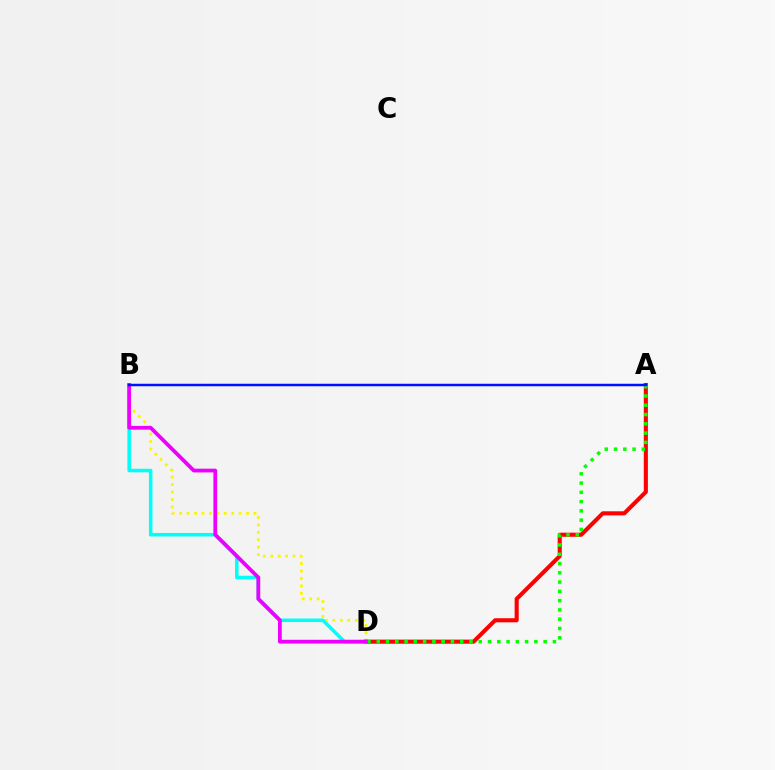{('B', 'D'): [{'color': '#fcf500', 'line_style': 'dotted', 'thickness': 2.02}, {'color': '#00fff6', 'line_style': 'solid', 'thickness': 2.54}, {'color': '#ee00ff', 'line_style': 'solid', 'thickness': 2.72}], ('A', 'D'): [{'color': '#ff0000', 'line_style': 'solid', 'thickness': 2.94}, {'color': '#08ff00', 'line_style': 'dotted', 'thickness': 2.52}], ('A', 'B'): [{'color': '#0010ff', 'line_style': 'solid', 'thickness': 1.8}]}